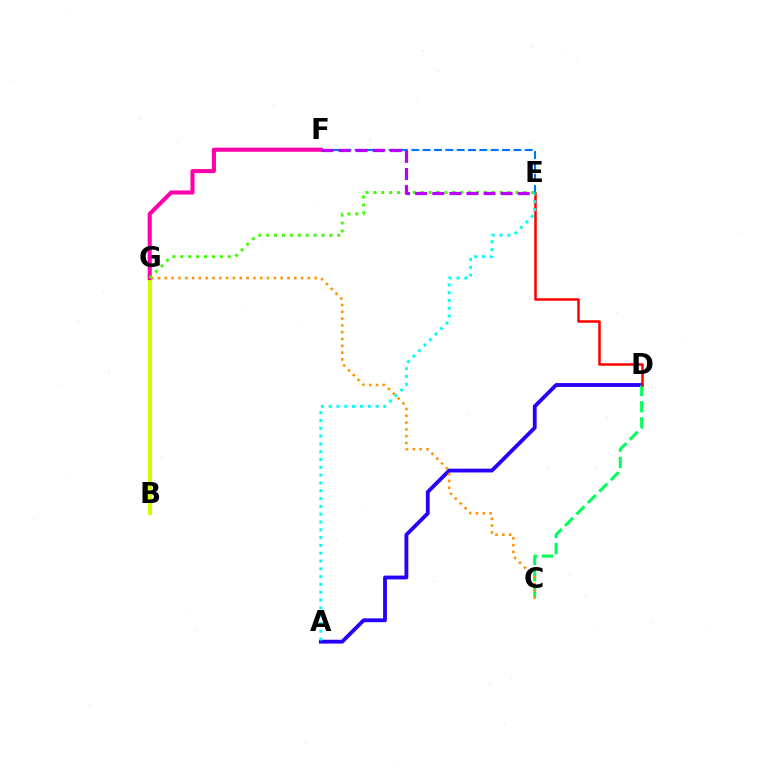{('A', 'D'): [{'color': '#2500ff', 'line_style': 'solid', 'thickness': 2.76}], ('C', 'D'): [{'color': '#00ff5c', 'line_style': 'dashed', 'thickness': 2.19}], ('D', 'E'): [{'color': '#ff0000', 'line_style': 'solid', 'thickness': 1.8}], ('B', 'G'): [{'color': '#d1ff00', 'line_style': 'solid', 'thickness': 2.86}], ('F', 'G'): [{'color': '#ff00ac', 'line_style': 'solid', 'thickness': 2.93}], ('E', 'F'): [{'color': '#0074ff', 'line_style': 'dashed', 'thickness': 1.54}, {'color': '#b900ff', 'line_style': 'dashed', 'thickness': 2.32}], ('E', 'G'): [{'color': '#3dff00', 'line_style': 'dotted', 'thickness': 2.14}], ('C', 'G'): [{'color': '#ff9400', 'line_style': 'dotted', 'thickness': 1.85}], ('A', 'E'): [{'color': '#00fff6', 'line_style': 'dotted', 'thickness': 2.12}]}